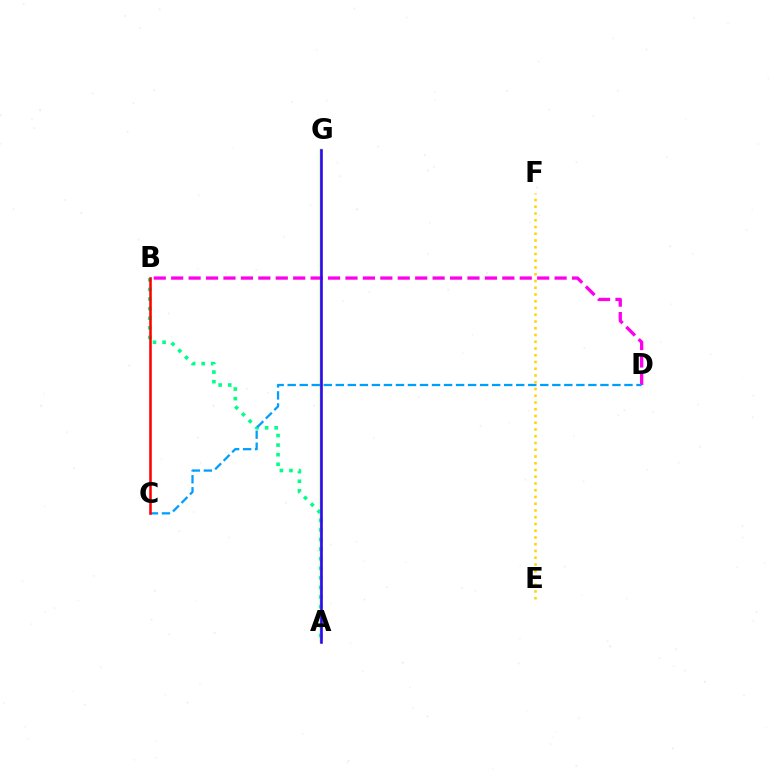{('A', 'G'): [{'color': '#4fff00', 'line_style': 'solid', 'thickness': 1.78}, {'color': '#3700ff', 'line_style': 'solid', 'thickness': 1.85}], ('B', 'D'): [{'color': '#ff00ed', 'line_style': 'dashed', 'thickness': 2.37}], ('A', 'B'): [{'color': '#00ff86', 'line_style': 'dotted', 'thickness': 2.61}], ('C', 'D'): [{'color': '#009eff', 'line_style': 'dashed', 'thickness': 1.63}], ('B', 'C'): [{'color': '#ff0000', 'line_style': 'solid', 'thickness': 1.83}], ('E', 'F'): [{'color': '#ffd500', 'line_style': 'dotted', 'thickness': 1.83}]}